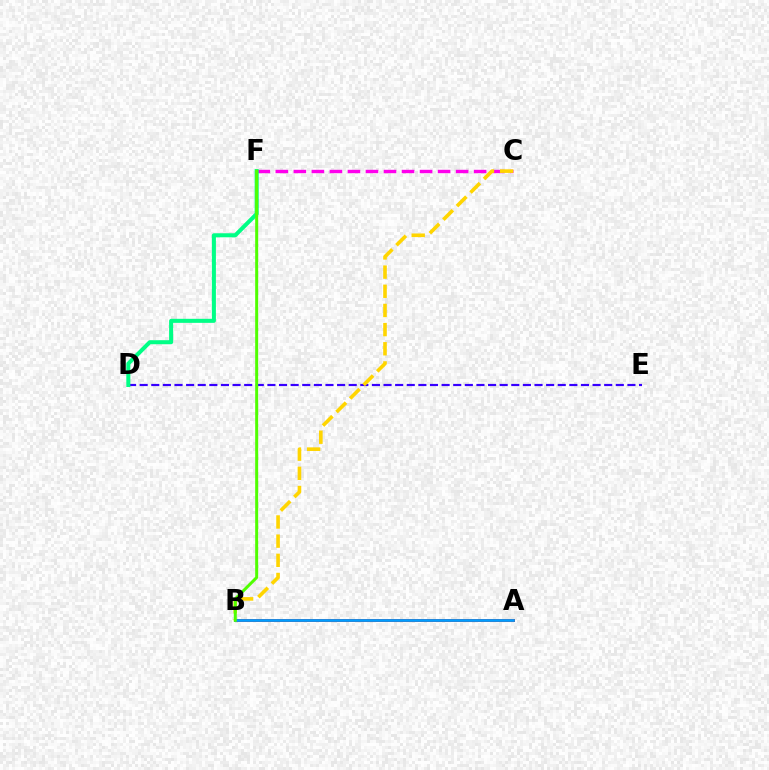{('D', 'E'): [{'color': '#3700ff', 'line_style': 'dashed', 'thickness': 1.58}], ('A', 'B'): [{'color': '#ff0000', 'line_style': 'solid', 'thickness': 2.14}, {'color': '#009eff', 'line_style': 'solid', 'thickness': 1.96}], ('C', 'F'): [{'color': '#ff00ed', 'line_style': 'dashed', 'thickness': 2.45}], ('B', 'C'): [{'color': '#ffd500', 'line_style': 'dashed', 'thickness': 2.6}], ('D', 'F'): [{'color': '#00ff86', 'line_style': 'solid', 'thickness': 2.9}], ('B', 'F'): [{'color': '#4fff00', 'line_style': 'solid', 'thickness': 2.15}]}